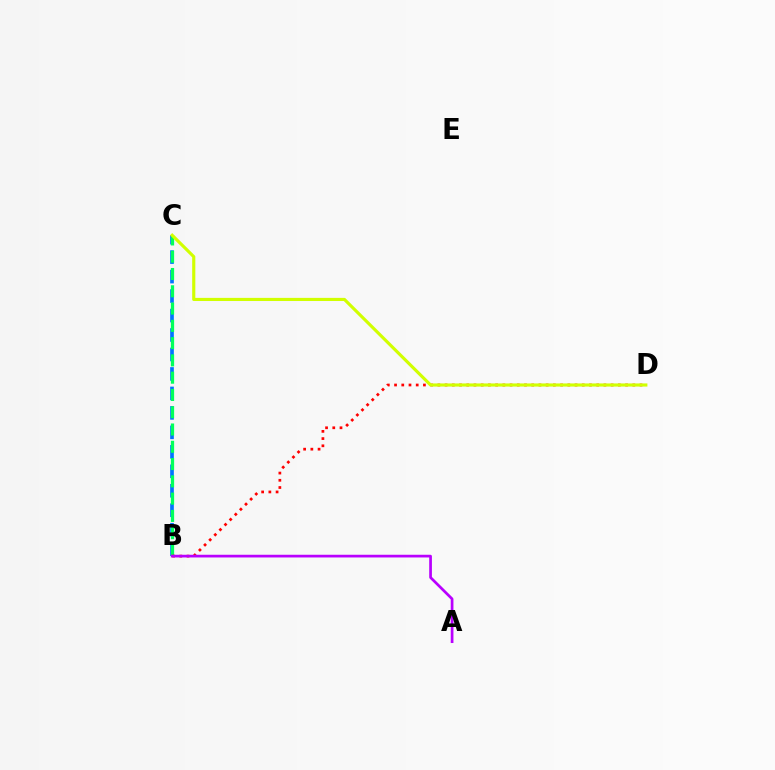{('B', 'C'): [{'color': '#0074ff', 'line_style': 'dashed', 'thickness': 2.65}, {'color': '#00ff5c', 'line_style': 'dashed', 'thickness': 2.35}], ('B', 'D'): [{'color': '#ff0000', 'line_style': 'dotted', 'thickness': 1.96}], ('C', 'D'): [{'color': '#d1ff00', 'line_style': 'solid', 'thickness': 2.26}], ('A', 'B'): [{'color': '#b900ff', 'line_style': 'solid', 'thickness': 1.95}]}